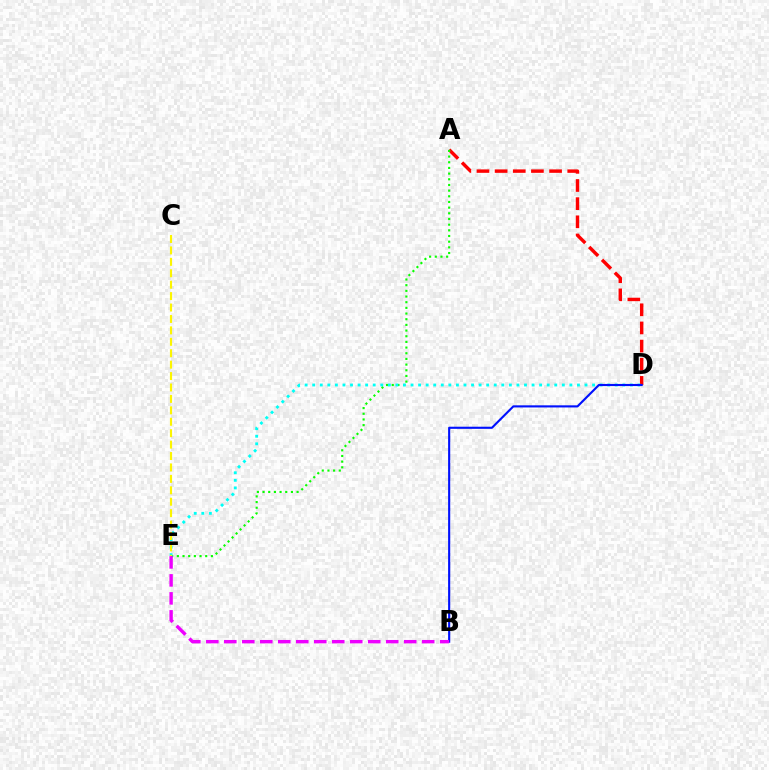{('A', 'D'): [{'color': '#ff0000', 'line_style': 'dashed', 'thickness': 2.47}], ('A', 'E'): [{'color': '#08ff00', 'line_style': 'dotted', 'thickness': 1.54}], ('D', 'E'): [{'color': '#00fff6', 'line_style': 'dotted', 'thickness': 2.06}], ('C', 'E'): [{'color': '#fcf500', 'line_style': 'dashed', 'thickness': 1.55}], ('B', 'D'): [{'color': '#0010ff', 'line_style': 'solid', 'thickness': 1.53}], ('B', 'E'): [{'color': '#ee00ff', 'line_style': 'dashed', 'thickness': 2.44}]}